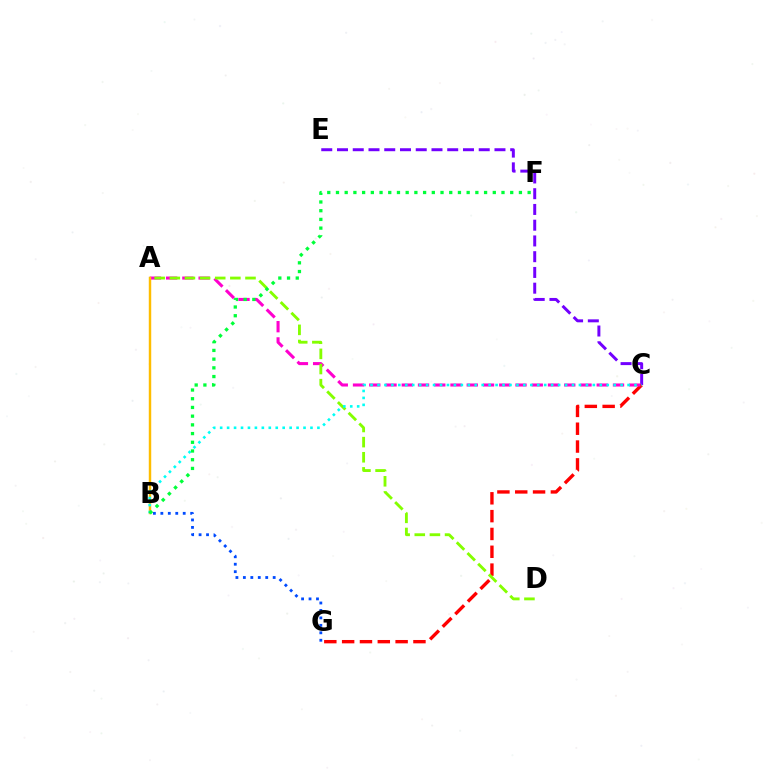{('C', 'E'): [{'color': '#7200ff', 'line_style': 'dashed', 'thickness': 2.14}], ('C', 'G'): [{'color': '#ff0000', 'line_style': 'dashed', 'thickness': 2.42}], ('A', 'C'): [{'color': '#ff00cf', 'line_style': 'dashed', 'thickness': 2.21}], ('B', 'G'): [{'color': '#004bff', 'line_style': 'dotted', 'thickness': 2.02}], ('A', 'B'): [{'color': '#ffbd00', 'line_style': 'solid', 'thickness': 1.76}], ('A', 'D'): [{'color': '#84ff00', 'line_style': 'dashed', 'thickness': 2.06}], ('B', 'C'): [{'color': '#00fff6', 'line_style': 'dotted', 'thickness': 1.89}], ('B', 'F'): [{'color': '#00ff39', 'line_style': 'dotted', 'thickness': 2.37}]}